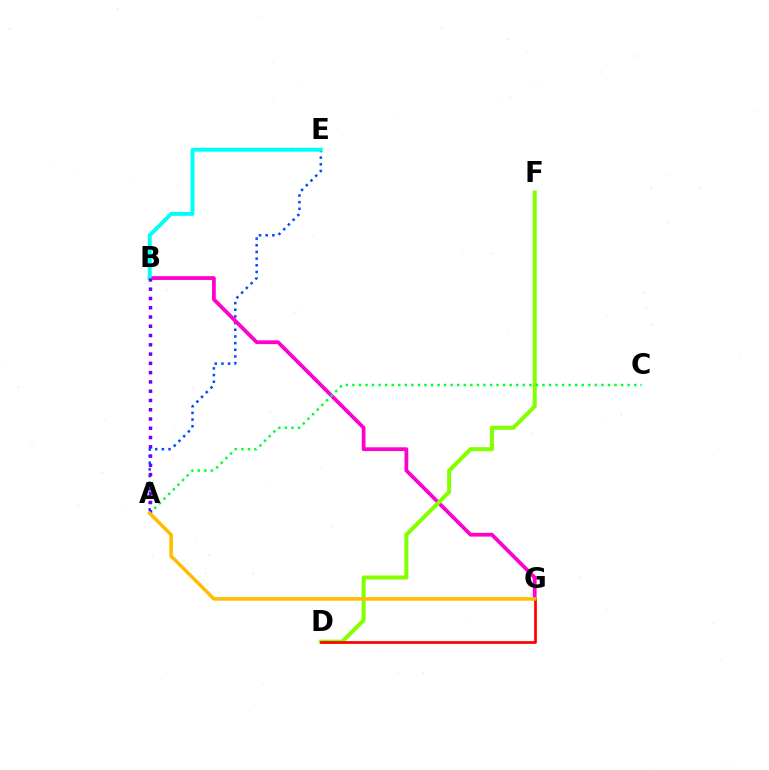{('A', 'E'): [{'color': '#004bff', 'line_style': 'dotted', 'thickness': 1.81}], ('B', 'G'): [{'color': '#ff00cf', 'line_style': 'solid', 'thickness': 2.71}], ('B', 'E'): [{'color': '#00fff6', 'line_style': 'solid', 'thickness': 2.81}], ('D', 'F'): [{'color': '#84ff00', 'line_style': 'solid', 'thickness': 2.89}], ('A', 'C'): [{'color': '#00ff39', 'line_style': 'dotted', 'thickness': 1.78}], ('D', 'G'): [{'color': '#ff0000', 'line_style': 'solid', 'thickness': 1.97}], ('A', 'B'): [{'color': '#7200ff', 'line_style': 'dotted', 'thickness': 2.52}], ('A', 'G'): [{'color': '#ffbd00', 'line_style': 'solid', 'thickness': 2.56}]}